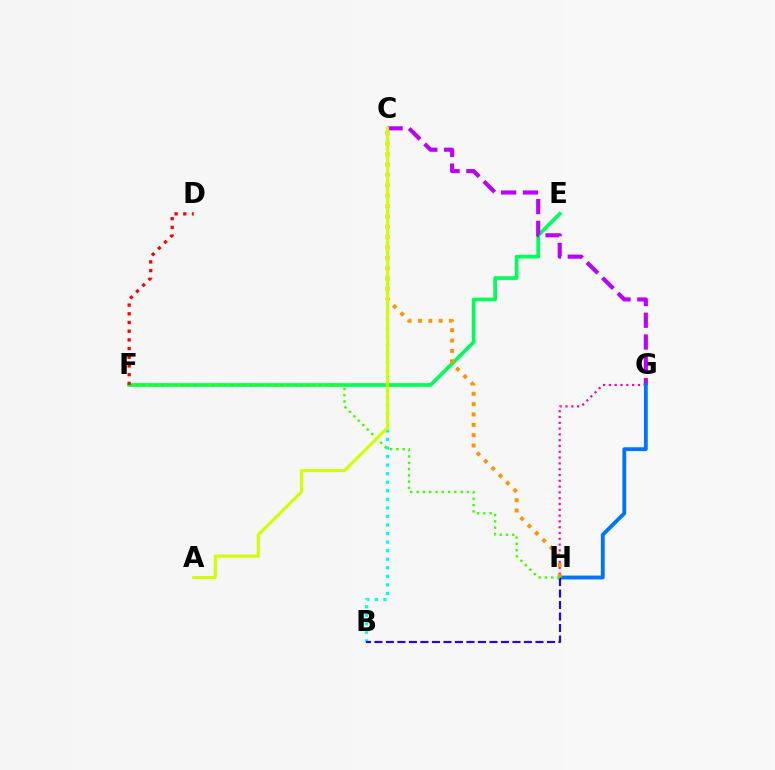{('E', 'F'): [{'color': '#00ff5c', 'line_style': 'solid', 'thickness': 2.66}], ('B', 'C'): [{'color': '#00fff6', 'line_style': 'dotted', 'thickness': 2.32}], ('D', 'F'): [{'color': '#ff0000', 'line_style': 'dotted', 'thickness': 2.36}], ('C', 'G'): [{'color': '#b900ff', 'line_style': 'dashed', 'thickness': 2.96}], ('G', 'H'): [{'color': '#ff00ac', 'line_style': 'dotted', 'thickness': 1.58}, {'color': '#0074ff', 'line_style': 'solid', 'thickness': 2.76}], ('C', 'H'): [{'color': '#ff9400', 'line_style': 'dotted', 'thickness': 2.82}], ('B', 'H'): [{'color': '#2500ff', 'line_style': 'dashed', 'thickness': 1.56}], ('F', 'H'): [{'color': '#3dff00', 'line_style': 'dotted', 'thickness': 1.71}], ('A', 'C'): [{'color': '#d1ff00', 'line_style': 'solid', 'thickness': 2.24}]}